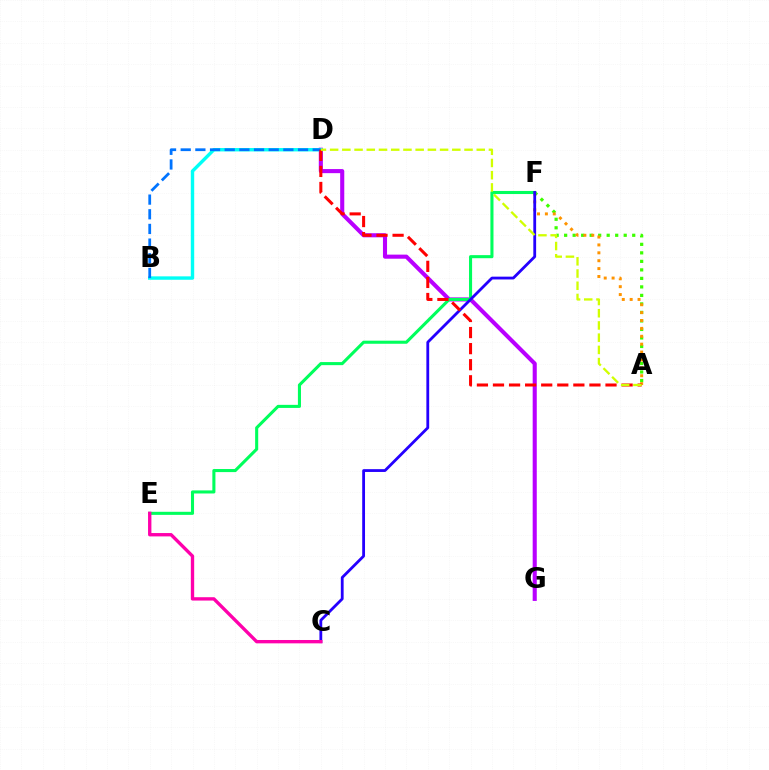{('A', 'F'): [{'color': '#3dff00', 'line_style': 'dotted', 'thickness': 2.31}, {'color': '#ff9400', 'line_style': 'dotted', 'thickness': 2.14}], ('D', 'G'): [{'color': '#b900ff', 'line_style': 'solid', 'thickness': 2.94}], ('B', 'D'): [{'color': '#00fff6', 'line_style': 'solid', 'thickness': 2.45}, {'color': '#0074ff', 'line_style': 'dashed', 'thickness': 1.99}], ('E', 'F'): [{'color': '#00ff5c', 'line_style': 'solid', 'thickness': 2.22}], ('C', 'F'): [{'color': '#2500ff', 'line_style': 'solid', 'thickness': 2.02}], ('A', 'D'): [{'color': '#ff0000', 'line_style': 'dashed', 'thickness': 2.18}, {'color': '#d1ff00', 'line_style': 'dashed', 'thickness': 1.66}], ('C', 'E'): [{'color': '#ff00ac', 'line_style': 'solid', 'thickness': 2.41}]}